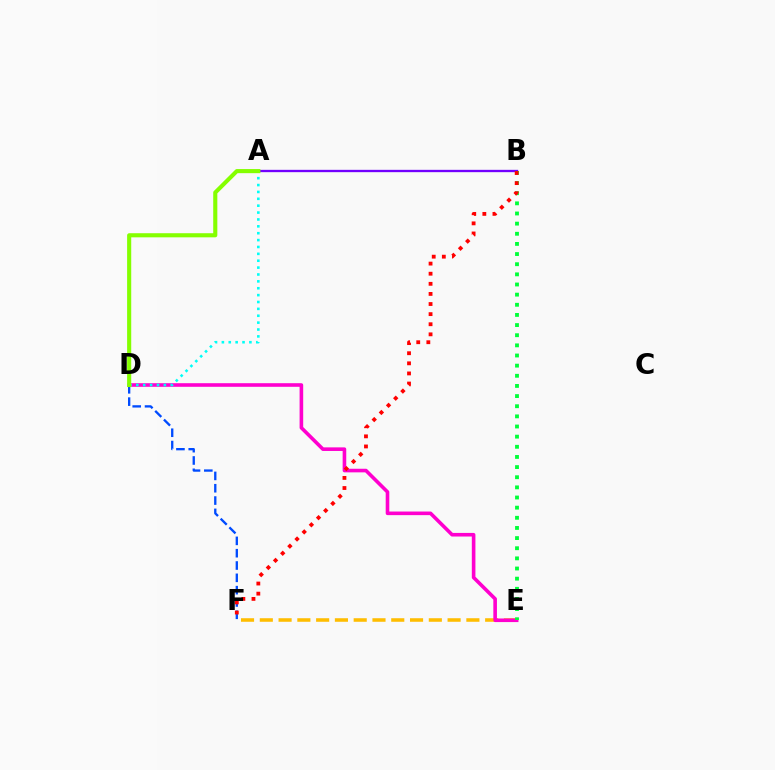{('E', 'F'): [{'color': '#ffbd00', 'line_style': 'dashed', 'thickness': 2.55}], ('D', 'E'): [{'color': '#ff00cf', 'line_style': 'solid', 'thickness': 2.59}], ('D', 'F'): [{'color': '#004bff', 'line_style': 'dashed', 'thickness': 1.67}], ('A', 'B'): [{'color': '#7200ff', 'line_style': 'solid', 'thickness': 1.68}], ('A', 'D'): [{'color': '#00fff6', 'line_style': 'dotted', 'thickness': 1.87}, {'color': '#84ff00', 'line_style': 'solid', 'thickness': 2.96}], ('B', 'E'): [{'color': '#00ff39', 'line_style': 'dotted', 'thickness': 2.76}], ('B', 'F'): [{'color': '#ff0000', 'line_style': 'dotted', 'thickness': 2.75}]}